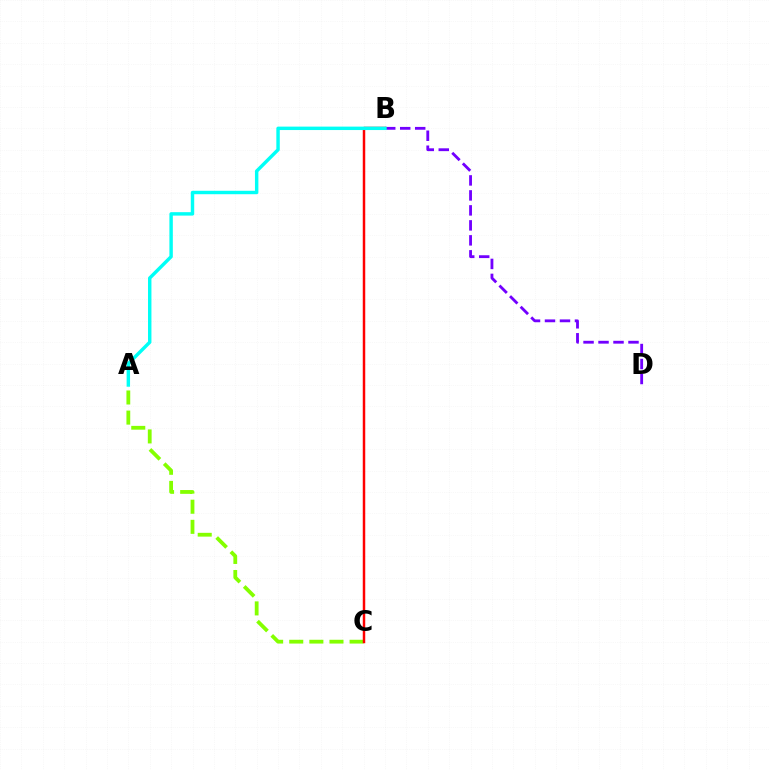{('B', 'D'): [{'color': '#7200ff', 'line_style': 'dashed', 'thickness': 2.04}], ('A', 'C'): [{'color': '#84ff00', 'line_style': 'dashed', 'thickness': 2.73}], ('B', 'C'): [{'color': '#ff0000', 'line_style': 'solid', 'thickness': 1.78}], ('A', 'B'): [{'color': '#00fff6', 'line_style': 'solid', 'thickness': 2.47}]}